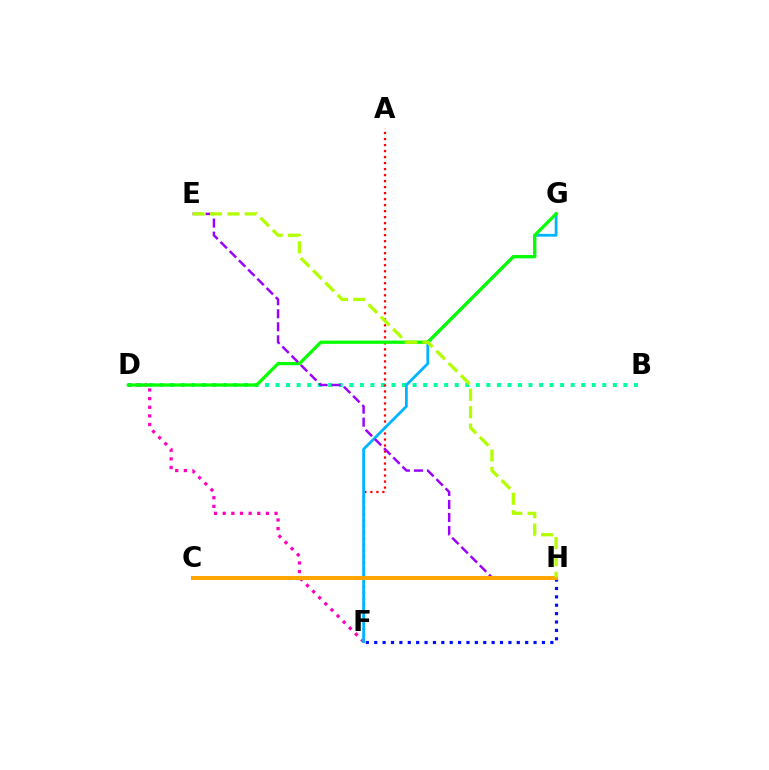{('B', 'D'): [{'color': '#00ff9d', 'line_style': 'dotted', 'thickness': 2.86}], ('D', 'F'): [{'color': '#ff00bd', 'line_style': 'dotted', 'thickness': 2.35}], ('A', 'F'): [{'color': '#ff0000', 'line_style': 'dotted', 'thickness': 1.63}], ('F', 'H'): [{'color': '#0010ff', 'line_style': 'dotted', 'thickness': 2.28}], ('F', 'G'): [{'color': '#00b5ff', 'line_style': 'solid', 'thickness': 2.0}], ('D', 'G'): [{'color': '#08ff00', 'line_style': 'solid', 'thickness': 2.34}], ('E', 'H'): [{'color': '#9b00ff', 'line_style': 'dashed', 'thickness': 1.77}, {'color': '#b3ff00', 'line_style': 'dashed', 'thickness': 2.36}], ('C', 'H'): [{'color': '#ffa500', 'line_style': 'solid', 'thickness': 2.91}]}